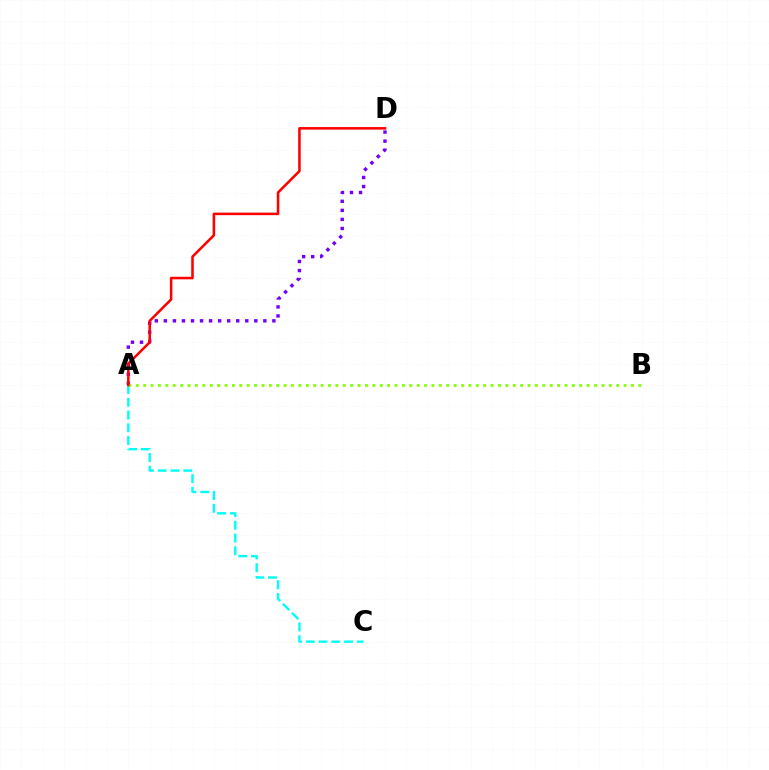{('A', 'D'): [{'color': '#7200ff', 'line_style': 'dotted', 'thickness': 2.46}, {'color': '#ff0000', 'line_style': 'solid', 'thickness': 1.83}], ('A', 'C'): [{'color': '#00fff6', 'line_style': 'dashed', 'thickness': 1.74}], ('A', 'B'): [{'color': '#84ff00', 'line_style': 'dotted', 'thickness': 2.01}]}